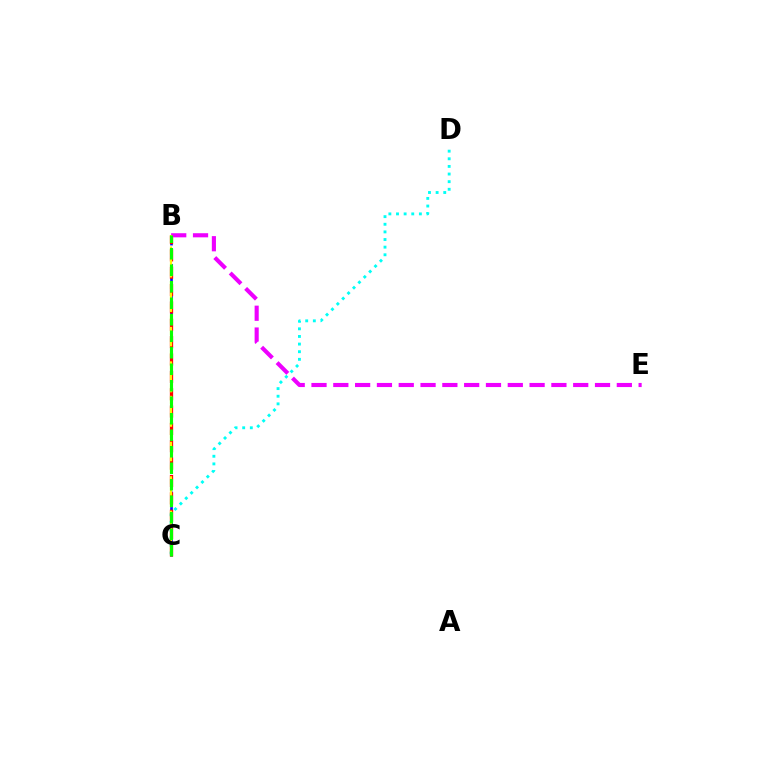{('C', 'D'): [{'color': '#00fff6', 'line_style': 'dotted', 'thickness': 2.07}], ('B', 'C'): [{'color': '#0010ff', 'line_style': 'dashed', 'thickness': 1.93}, {'color': '#ff0000', 'line_style': 'dashed', 'thickness': 2.36}, {'color': '#fcf500', 'line_style': 'dashed', 'thickness': 1.56}, {'color': '#08ff00', 'line_style': 'dashed', 'thickness': 2.24}], ('B', 'E'): [{'color': '#ee00ff', 'line_style': 'dashed', 'thickness': 2.96}]}